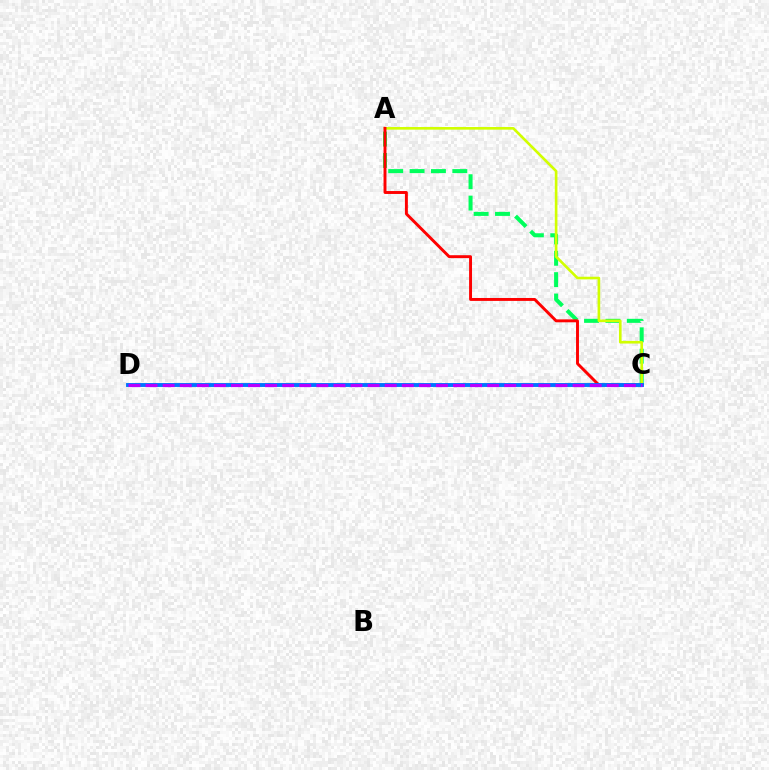{('A', 'C'): [{'color': '#00ff5c', 'line_style': 'dashed', 'thickness': 2.9}, {'color': '#d1ff00', 'line_style': 'solid', 'thickness': 1.9}, {'color': '#ff0000', 'line_style': 'solid', 'thickness': 2.1}], ('C', 'D'): [{'color': '#0074ff', 'line_style': 'solid', 'thickness': 2.8}, {'color': '#b900ff', 'line_style': 'dashed', 'thickness': 2.32}]}